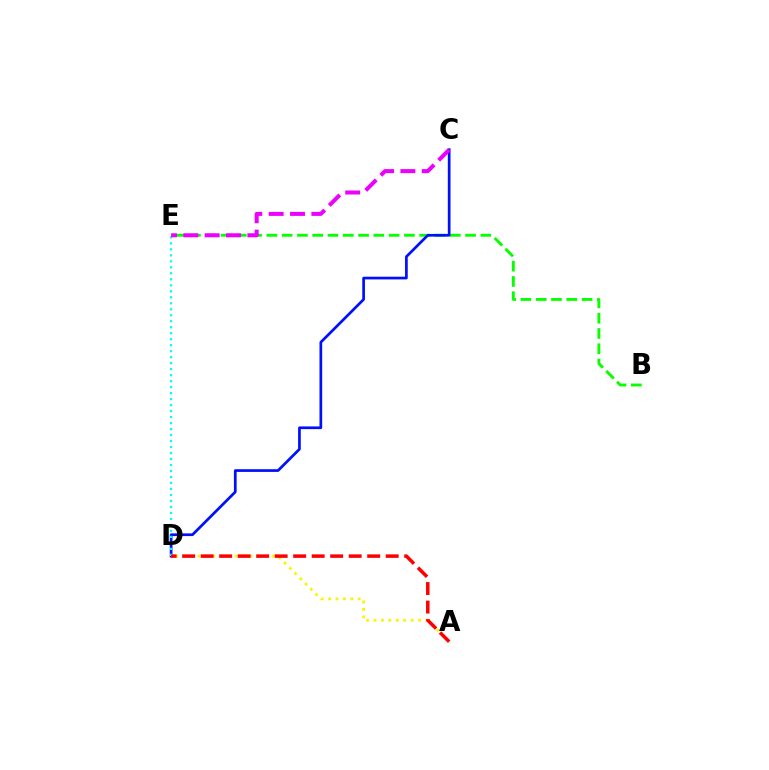{('B', 'E'): [{'color': '#08ff00', 'line_style': 'dashed', 'thickness': 2.08}], ('C', 'D'): [{'color': '#0010ff', 'line_style': 'solid', 'thickness': 1.95}], ('A', 'D'): [{'color': '#fcf500', 'line_style': 'dotted', 'thickness': 2.02}, {'color': '#ff0000', 'line_style': 'dashed', 'thickness': 2.51}], ('D', 'E'): [{'color': '#00fff6', 'line_style': 'dotted', 'thickness': 1.63}], ('C', 'E'): [{'color': '#ee00ff', 'line_style': 'dashed', 'thickness': 2.9}]}